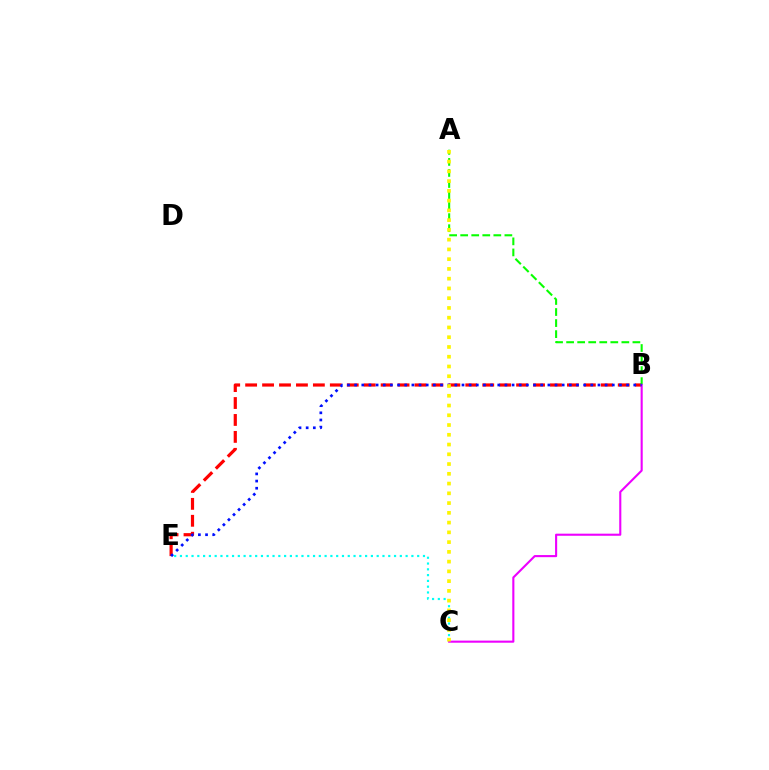{('B', 'E'): [{'color': '#ff0000', 'line_style': 'dashed', 'thickness': 2.3}, {'color': '#0010ff', 'line_style': 'dotted', 'thickness': 1.94}], ('A', 'B'): [{'color': '#08ff00', 'line_style': 'dashed', 'thickness': 1.5}], ('C', 'E'): [{'color': '#00fff6', 'line_style': 'dotted', 'thickness': 1.57}], ('B', 'C'): [{'color': '#ee00ff', 'line_style': 'solid', 'thickness': 1.51}], ('A', 'C'): [{'color': '#fcf500', 'line_style': 'dotted', 'thickness': 2.65}]}